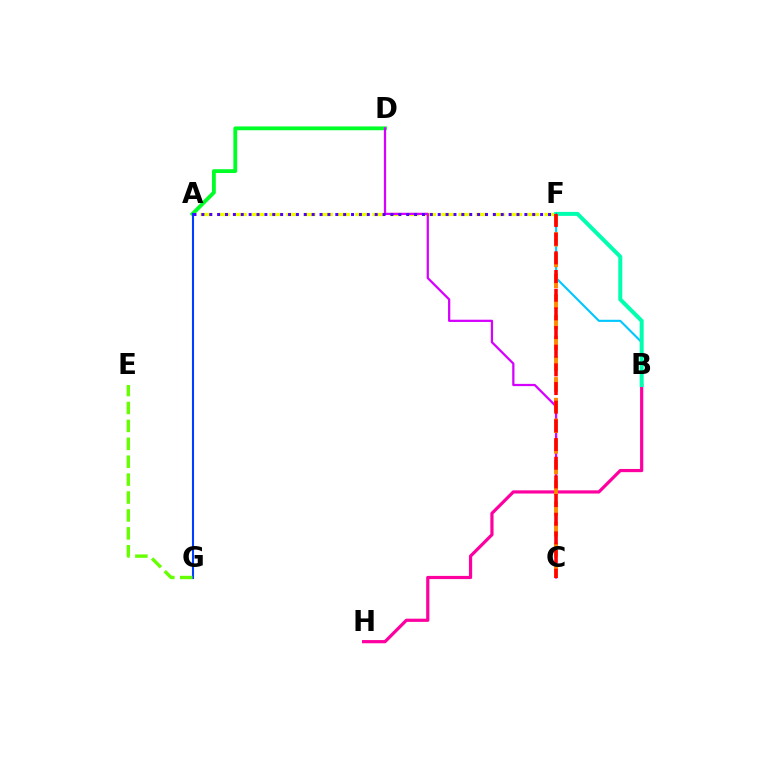{('A', 'D'): [{'color': '#00ff27', 'line_style': 'solid', 'thickness': 2.76}], ('B', 'H'): [{'color': '#ff00a0', 'line_style': 'solid', 'thickness': 2.3}], ('A', 'F'): [{'color': '#eeff00', 'line_style': 'dashed', 'thickness': 2.34}, {'color': '#4f00ff', 'line_style': 'dotted', 'thickness': 2.14}], ('C', 'D'): [{'color': '#d600ff', 'line_style': 'solid', 'thickness': 1.62}], ('B', 'F'): [{'color': '#00c7ff', 'line_style': 'solid', 'thickness': 1.52}, {'color': '#00ffaf', 'line_style': 'solid', 'thickness': 2.88}], ('C', 'F'): [{'color': '#ff8800', 'line_style': 'dashed', 'thickness': 2.81}, {'color': '#ff0000', 'line_style': 'dashed', 'thickness': 2.54}], ('A', 'G'): [{'color': '#003fff', 'line_style': 'solid', 'thickness': 1.51}], ('E', 'G'): [{'color': '#66ff00', 'line_style': 'dashed', 'thickness': 2.43}]}